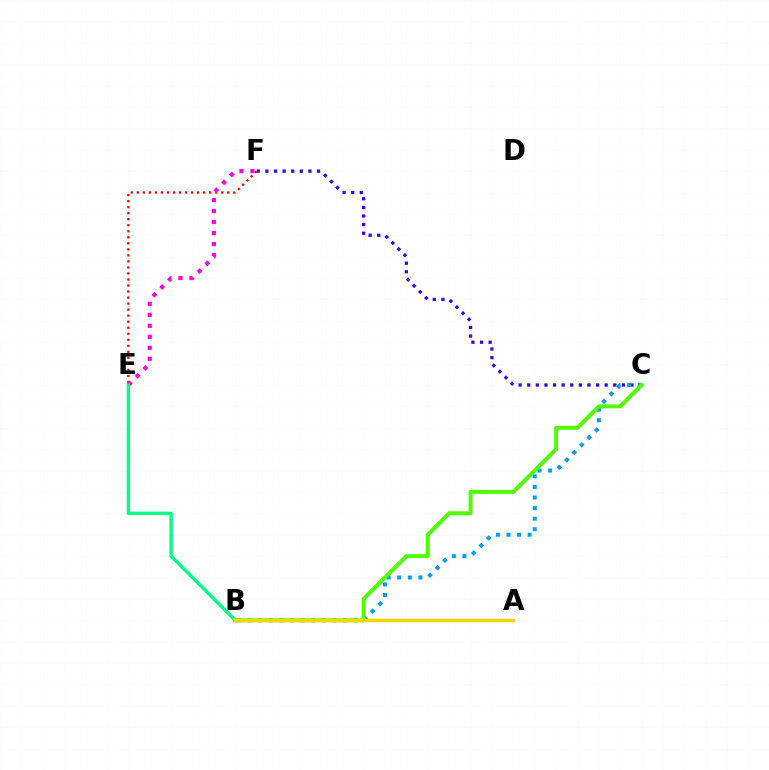{('C', 'F'): [{'color': '#3700ff', 'line_style': 'dotted', 'thickness': 2.34}], ('B', 'C'): [{'color': '#009eff', 'line_style': 'dotted', 'thickness': 2.87}, {'color': '#4fff00', 'line_style': 'solid', 'thickness': 2.85}], ('E', 'F'): [{'color': '#ff0000', 'line_style': 'dotted', 'thickness': 1.64}, {'color': '#ff00ed', 'line_style': 'dotted', 'thickness': 2.99}], ('B', 'E'): [{'color': '#00ff86', 'line_style': 'solid', 'thickness': 2.38}], ('A', 'B'): [{'color': '#ffd500', 'line_style': 'solid', 'thickness': 2.52}]}